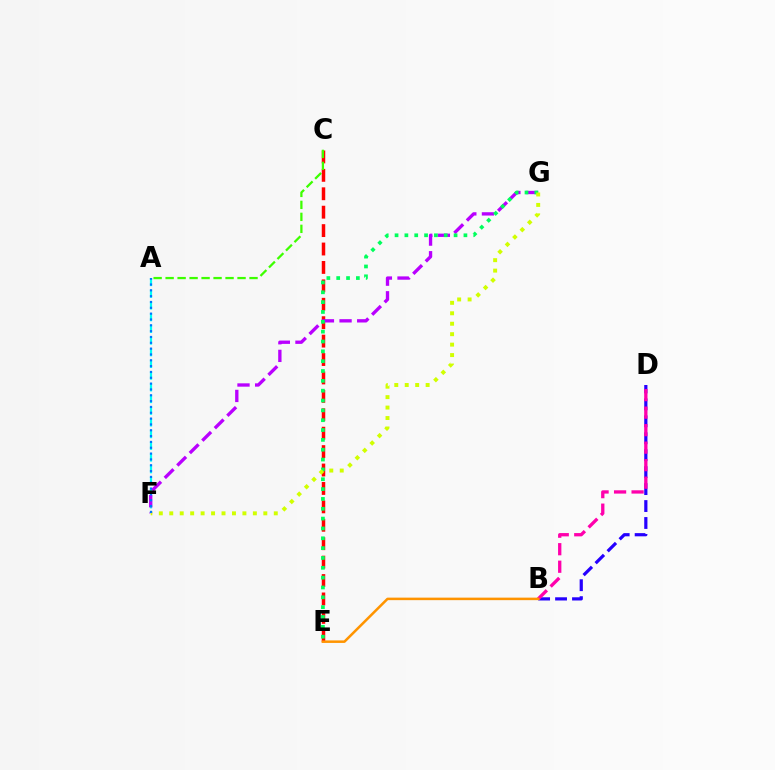{('C', 'E'): [{'color': '#ff0000', 'line_style': 'dashed', 'thickness': 2.5}], ('A', 'F'): [{'color': '#00fff6', 'line_style': 'dashed', 'thickness': 1.59}, {'color': '#0074ff', 'line_style': 'dotted', 'thickness': 1.58}], ('B', 'D'): [{'color': '#2500ff', 'line_style': 'dashed', 'thickness': 2.3}, {'color': '#ff00ac', 'line_style': 'dashed', 'thickness': 2.38}], ('F', 'G'): [{'color': '#b900ff', 'line_style': 'dashed', 'thickness': 2.4}, {'color': '#d1ff00', 'line_style': 'dotted', 'thickness': 2.84}], ('E', 'G'): [{'color': '#00ff5c', 'line_style': 'dotted', 'thickness': 2.67}], ('B', 'E'): [{'color': '#ff9400', 'line_style': 'solid', 'thickness': 1.82}], ('A', 'C'): [{'color': '#3dff00', 'line_style': 'dashed', 'thickness': 1.63}]}